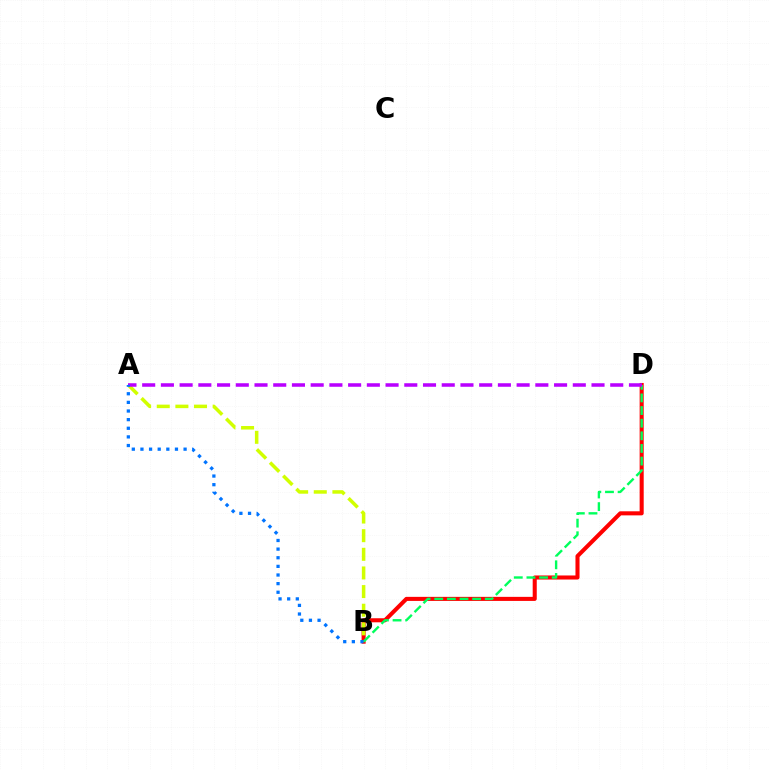{('B', 'D'): [{'color': '#ff0000', 'line_style': 'solid', 'thickness': 2.92}, {'color': '#00ff5c', 'line_style': 'dashed', 'thickness': 1.72}], ('A', 'B'): [{'color': '#d1ff00', 'line_style': 'dashed', 'thickness': 2.53}, {'color': '#0074ff', 'line_style': 'dotted', 'thickness': 2.34}], ('A', 'D'): [{'color': '#b900ff', 'line_style': 'dashed', 'thickness': 2.54}]}